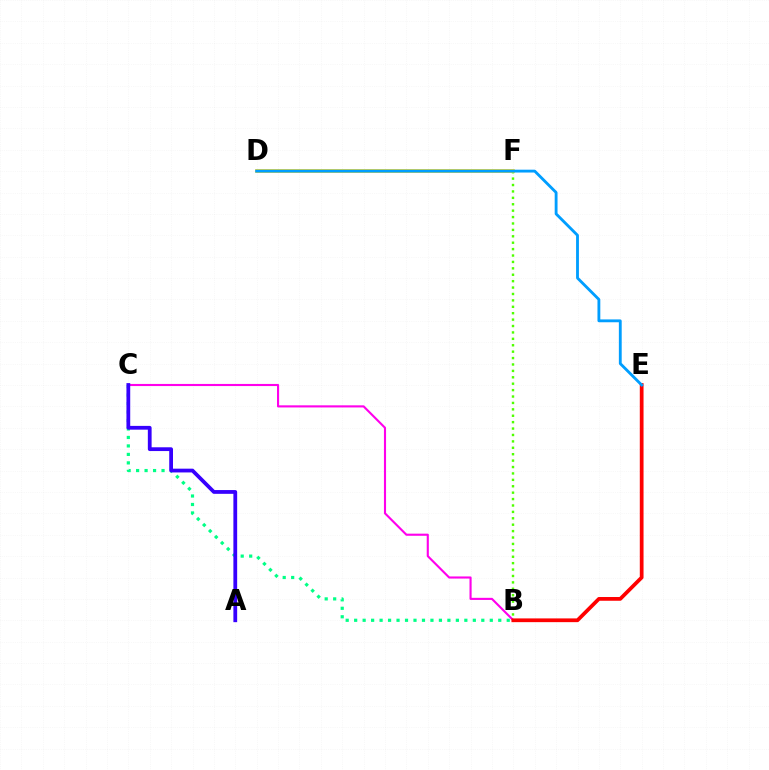{('B', 'C'): [{'color': '#00ff86', 'line_style': 'dotted', 'thickness': 2.3}, {'color': '#ff00ed', 'line_style': 'solid', 'thickness': 1.53}], ('B', 'F'): [{'color': '#4fff00', 'line_style': 'dotted', 'thickness': 1.74}], ('B', 'E'): [{'color': '#ff0000', 'line_style': 'solid', 'thickness': 2.7}], ('A', 'C'): [{'color': '#3700ff', 'line_style': 'solid', 'thickness': 2.72}], ('D', 'F'): [{'color': '#ffd500', 'line_style': 'solid', 'thickness': 2.62}], ('D', 'E'): [{'color': '#009eff', 'line_style': 'solid', 'thickness': 2.04}]}